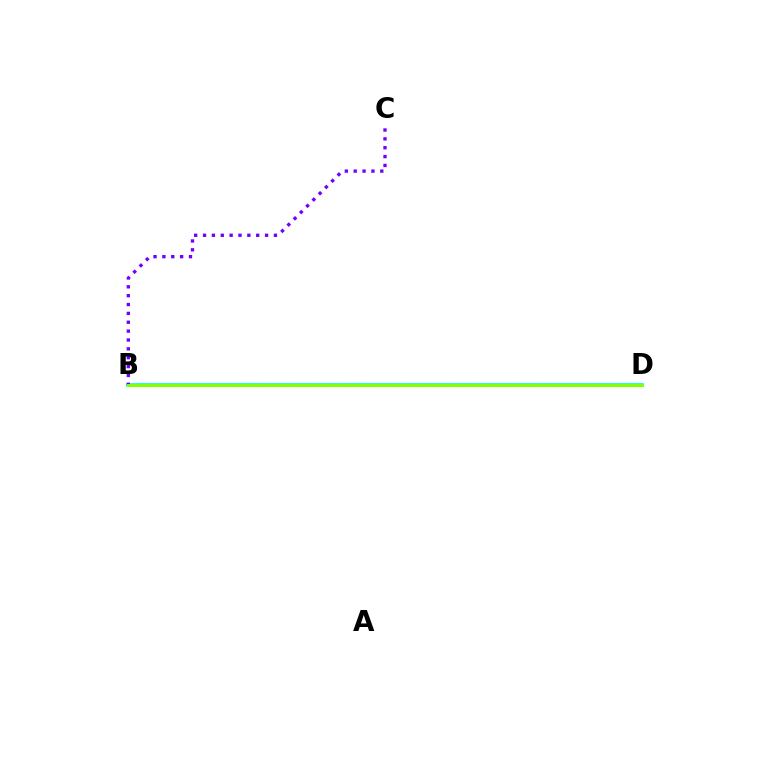{('B', 'D'): [{'color': '#ff0000', 'line_style': 'dotted', 'thickness': 1.61}, {'color': '#00fff6', 'line_style': 'solid', 'thickness': 2.68}, {'color': '#84ff00', 'line_style': 'solid', 'thickness': 2.14}], ('B', 'C'): [{'color': '#7200ff', 'line_style': 'dotted', 'thickness': 2.41}]}